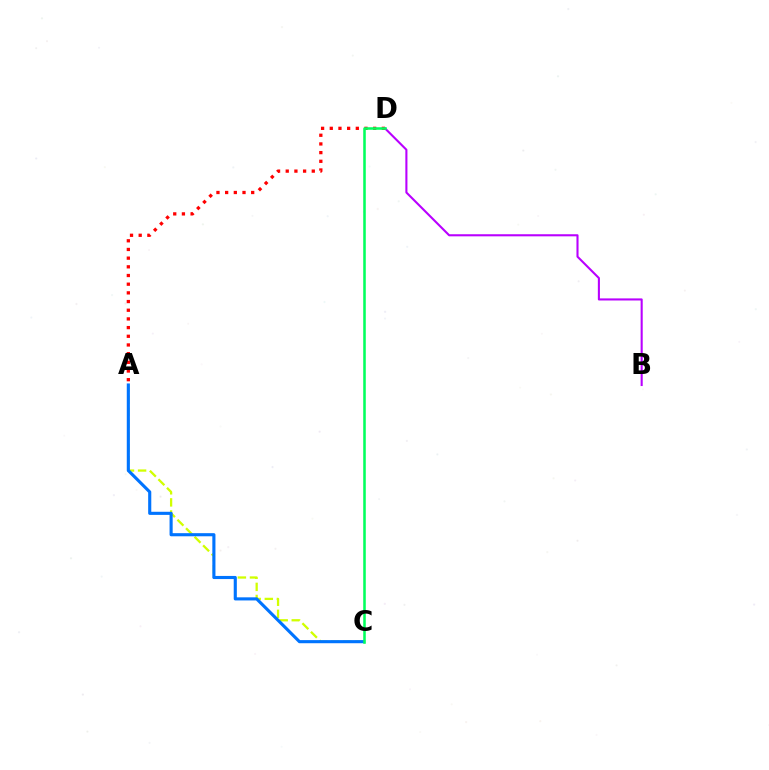{('A', 'D'): [{'color': '#ff0000', 'line_style': 'dotted', 'thickness': 2.36}], ('A', 'C'): [{'color': '#d1ff00', 'line_style': 'dashed', 'thickness': 1.64}, {'color': '#0074ff', 'line_style': 'solid', 'thickness': 2.24}], ('B', 'D'): [{'color': '#b900ff', 'line_style': 'solid', 'thickness': 1.51}], ('C', 'D'): [{'color': '#00ff5c', 'line_style': 'solid', 'thickness': 1.83}]}